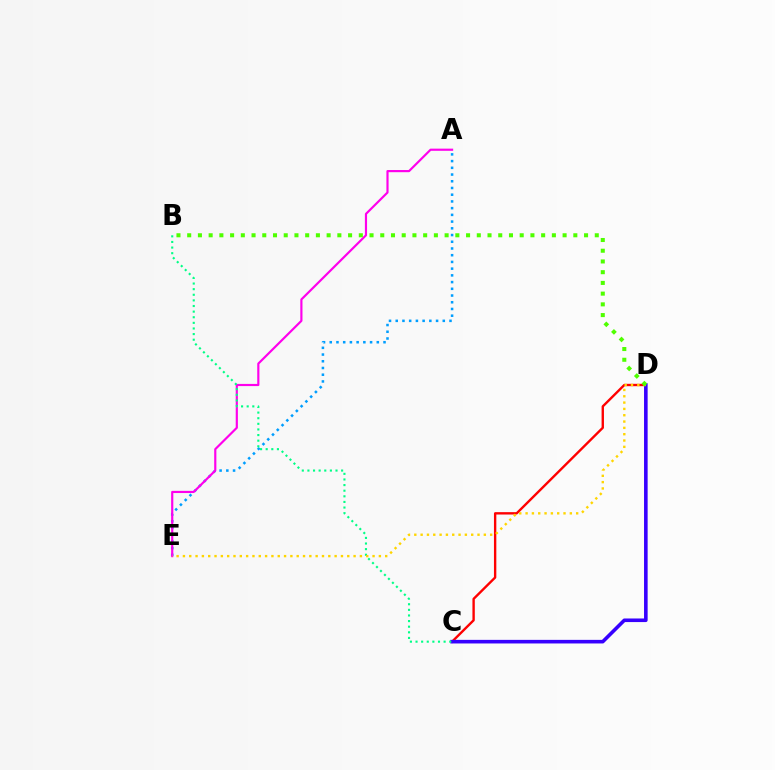{('A', 'E'): [{'color': '#009eff', 'line_style': 'dotted', 'thickness': 1.83}, {'color': '#ff00ed', 'line_style': 'solid', 'thickness': 1.56}], ('C', 'D'): [{'color': '#ff0000', 'line_style': 'solid', 'thickness': 1.71}, {'color': '#3700ff', 'line_style': 'solid', 'thickness': 2.59}], ('B', 'C'): [{'color': '#00ff86', 'line_style': 'dotted', 'thickness': 1.53}], ('D', 'E'): [{'color': '#ffd500', 'line_style': 'dotted', 'thickness': 1.72}], ('B', 'D'): [{'color': '#4fff00', 'line_style': 'dotted', 'thickness': 2.91}]}